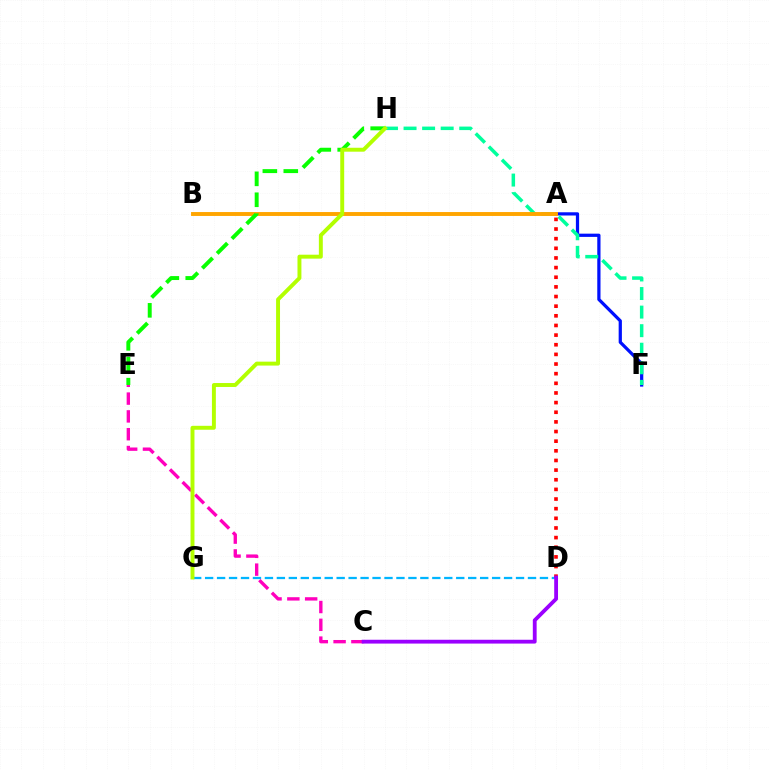{('D', 'G'): [{'color': '#00b5ff', 'line_style': 'dashed', 'thickness': 1.62}], ('C', 'E'): [{'color': '#ff00bd', 'line_style': 'dashed', 'thickness': 2.42}], ('A', 'F'): [{'color': '#0010ff', 'line_style': 'solid', 'thickness': 2.33}], ('F', 'H'): [{'color': '#00ff9d', 'line_style': 'dashed', 'thickness': 2.52}], ('A', 'B'): [{'color': '#ffa500', 'line_style': 'solid', 'thickness': 2.81}], ('A', 'D'): [{'color': '#ff0000', 'line_style': 'dotted', 'thickness': 2.62}], ('E', 'H'): [{'color': '#08ff00', 'line_style': 'dashed', 'thickness': 2.84}], ('C', 'D'): [{'color': '#9b00ff', 'line_style': 'solid', 'thickness': 2.75}], ('G', 'H'): [{'color': '#b3ff00', 'line_style': 'solid', 'thickness': 2.83}]}